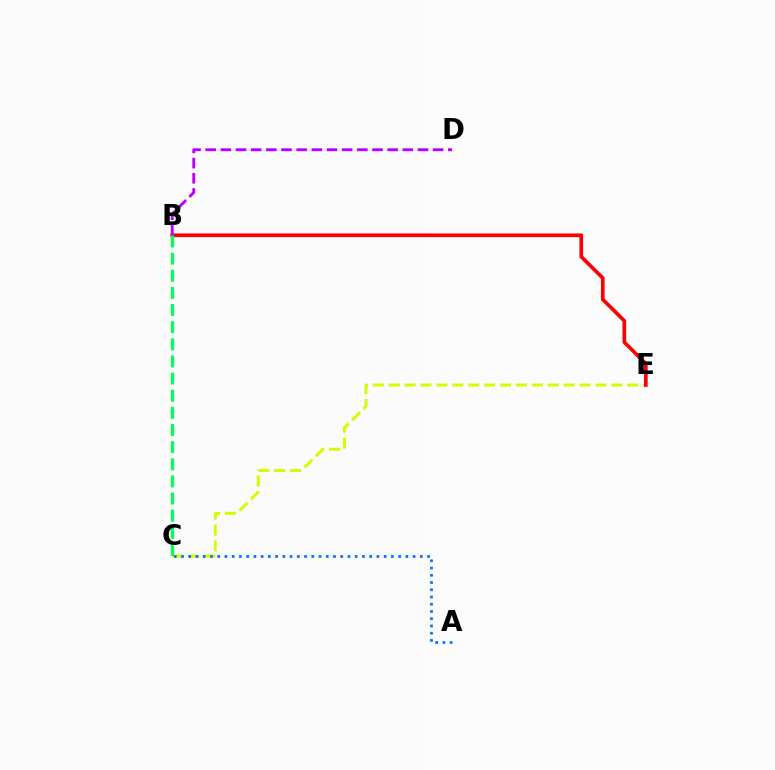{('C', 'E'): [{'color': '#d1ff00', 'line_style': 'dashed', 'thickness': 2.16}], ('B', 'E'): [{'color': '#ff0000', 'line_style': 'solid', 'thickness': 2.65}], ('B', 'D'): [{'color': '#b900ff', 'line_style': 'dashed', 'thickness': 2.06}], ('A', 'C'): [{'color': '#0074ff', 'line_style': 'dotted', 'thickness': 1.97}], ('B', 'C'): [{'color': '#00ff5c', 'line_style': 'dashed', 'thickness': 2.33}]}